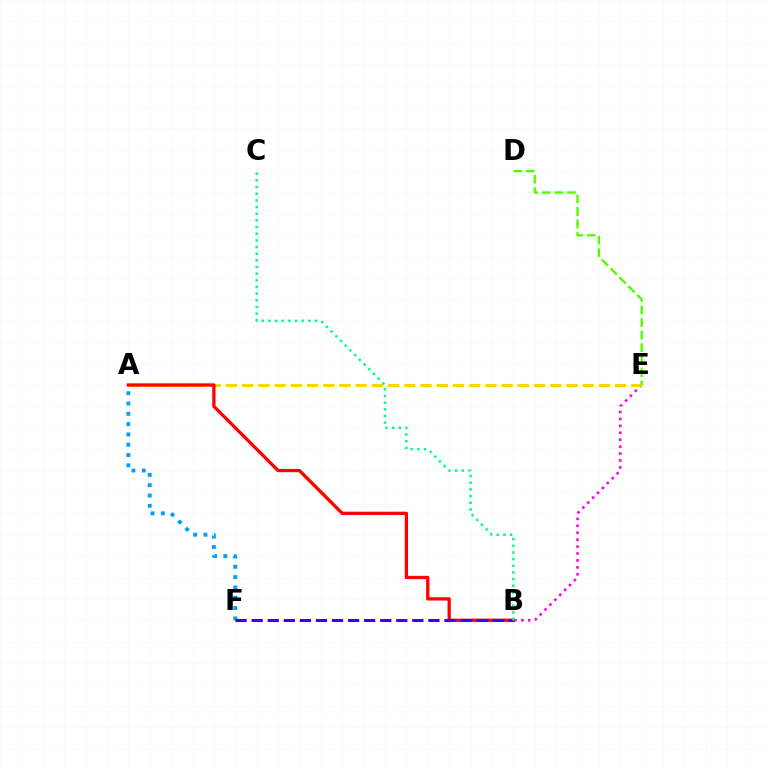{('B', 'E'): [{'color': '#ff00ed', 'line_style': 'dotted', 'thickness': 1.88}], ('A', 'E'): [{'color': '#ffd500', 'line_style': 'dashed', 'thickness': 2.2}], ('A', 'B'): [{'color': '#ff0000', 'line_style': 'solid', 'thickness': 2.36}], ('D', 'E'): [{'color': '#4fff00', 'line_style': 'dashed', 'thickness': 1.7}], ('A', 'F'): [{'color': '#009eff', 'line_style': 'dotted', 'thickness': 2.8}], ('B', 'F'): [{'color': '#3700ff', 'line_style': 'dashed', 'thickness': 2.18}], ('B', 'C'): [{'color': '#00ff86', 'line_style': 'dotted', 'thickness': 1.81}]}